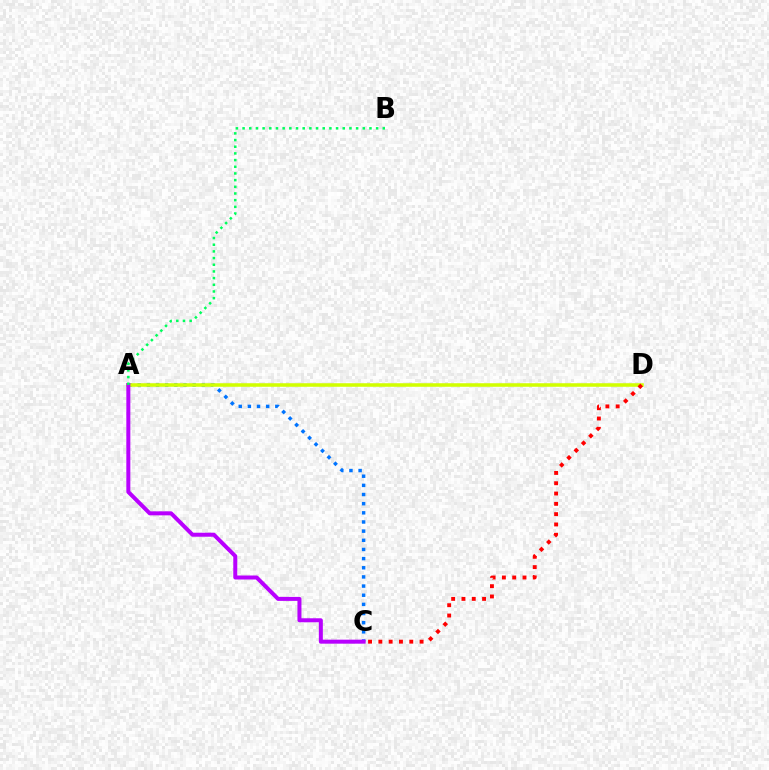{('A', 'C'): [{'color': '#0074ff', 'line_style': 'dotted', 'thickness': 2.49}, {'color': '#b900ff', 'line_style': 'solid', 'thickness': 2.88}], ('A', 'D'): [{'color': '#d1ff00', 'line_style': 'solid', 'thickness': 2.55}], ('C', 'D'): [{'color': '#ff0000', 'line_style': 'dotted', 'thickness': 2.8}], ('A', 'B'): [{'color': '#00ff5c', 'line_style': 'dotted', 'thickness': 1.81}]}